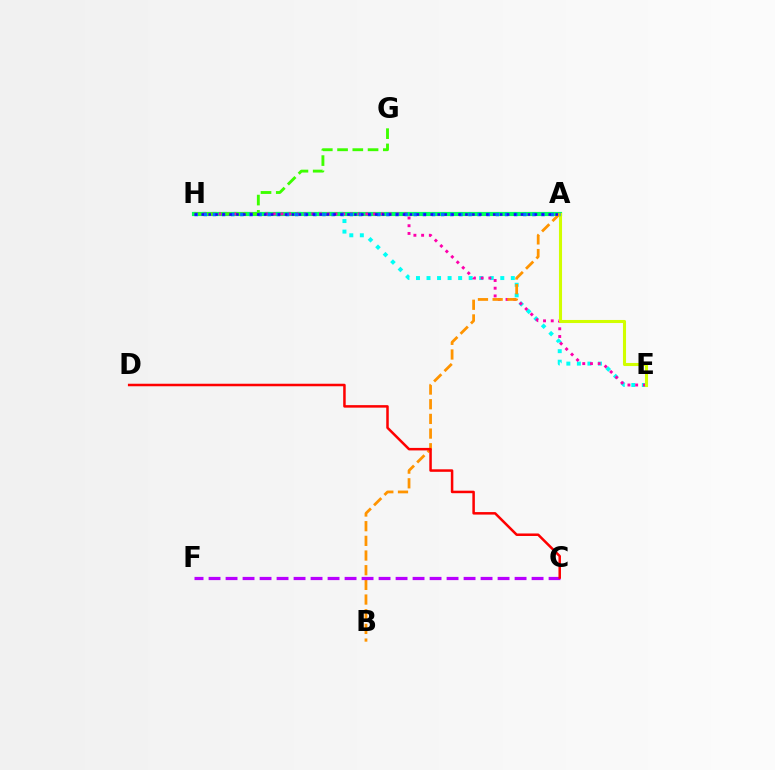{('E', 'H'): [{'color': '#00fff6', 'line_style': 'dotted', 'thickness': 2.86}, {'color': '#ff00ac', 'line_style': 'dotted', 'thickness': 2.1}], ('A', 'H'): [{'color': '#00ff5c', 'line_style': 'solid', 'thickness': 2.99}, {'color': '#0074ff', 'line_style': 'dotted', 'thickness': 2.48}, {'color': '#2500ff', 'line_style': 'dotted', 'thickness': 1.89}], ('G', 'H'): [{'color': '#3dff00', 'line_style': 'dashed', 'thickness': 2.07}], ('A', 'B'): [{'color': '#ff9400', 'line_style': 'dashed', 'thickness': 1.99}], ('C', 'F'): [{'color': '#b900ff', 'line_style': 'dashed', 'thickness': 2.31}], ('A', 'E'): [{'color': '#d1ff00', 'line_style': 'solid', 'thickness': 2.22}], ('C', 'D'): [{'color': '#ff0000', 'line_style': 'solid', 'thickness': 1.81}]}